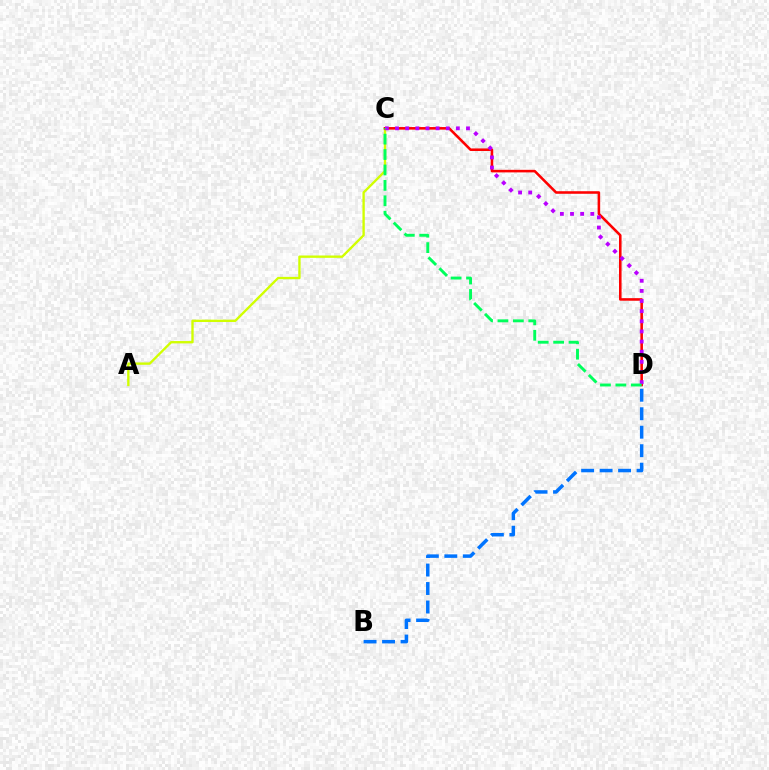{('A', 'C'): [{'color': '#d1ff00', 'line_style': 'solid', 'thickness': 1.69}], ('C', 'D'): [{'color': '#ff0000', 'line_style': 'solid', 'thickness': 1.85}, {'color': '#b900ff', 'line_style': 'dotted', 'thickness': 2.75}, {'color': '#00ff5c', 'line_style': 'dashed', 'thickness': 2.09}], ('B', 'D'): [{'color': '#0074ff', 'line_style': 'dashed', 'thickness': 2.51}]}